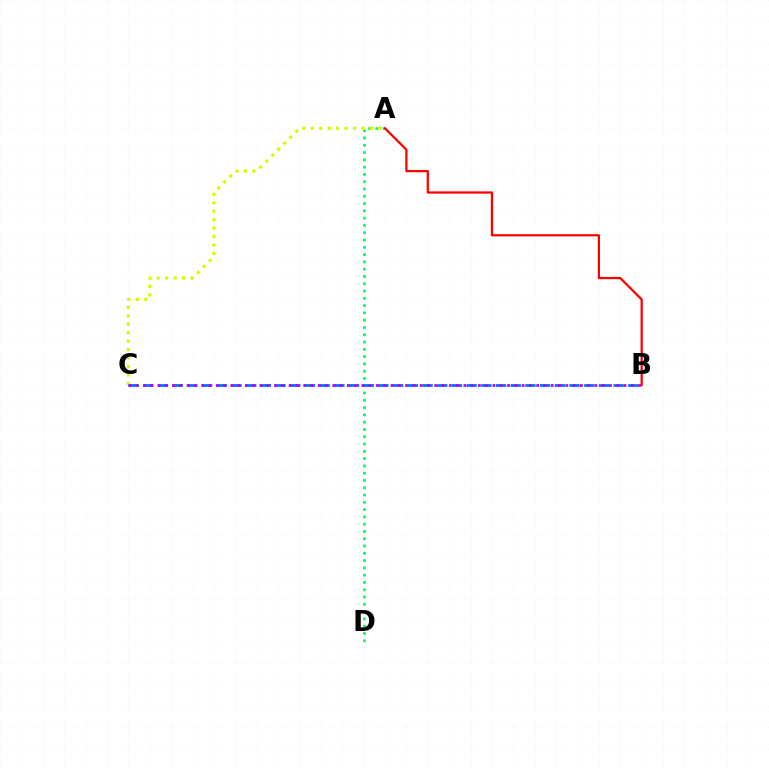{('A', 'D'): [{'color': '#00ff5c', 'line_style': 'dotted', 'thickness': 1.98}], ('A', 'C'): [{'color': '#d1ff00', 'line_style': 'dotted', 'thickness': 2.3}], ('B', 'C'): [{'color': '#0074ff', 'line_style': 'dashed', 'thickness': 2.0}, {'color': '#b900ff', 'line_style': 'dotted', 'thickness': 1.98}], ('A', 'B'): [{'color': '#ff0000', 'line_style': 'solid', 'thickness': 1.62}]}